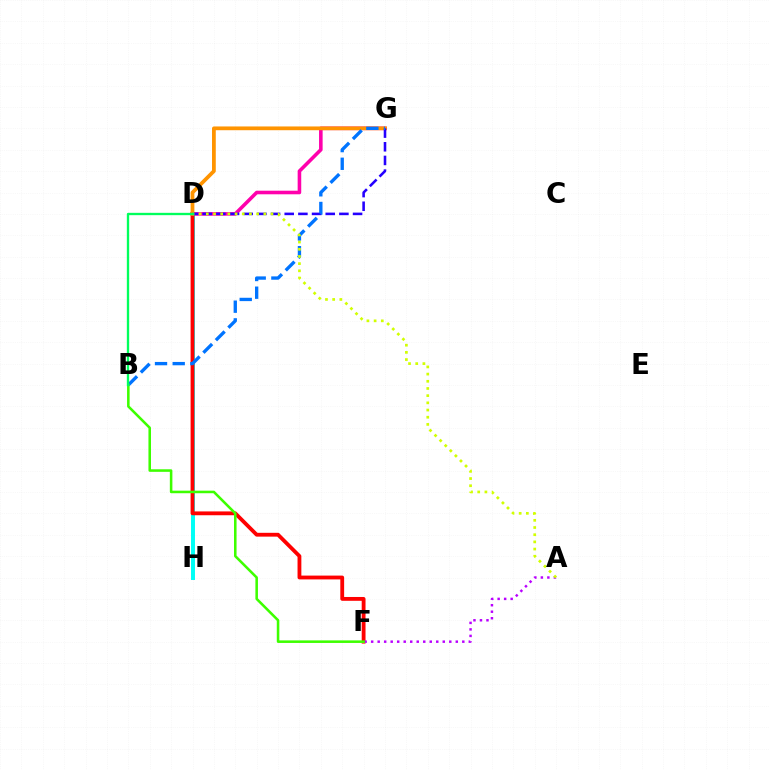{('D', 'H'): [{'color': '#00fff6', 'line_style': 'solid', 'thickness': 2.85}], ('D', 'G'): [{'color': '#ff00ac', 'line_style': 'solid', 'thickness': 2.58}, {'color': '#ff9400', 'line_style': 'solid', 'thickness': 2.71}, {'color': '#2500ff', 'line_style': 'dashed', 'thickness': 1.86}], ('D', 'F'): [{'color': '#ff0000', 'line_style': 'solid', 'thickness': 2.75}], ('B', 'G'): [{'color': '#0074ff', 'line_style': 'dashed', 'thickness': 2.4}], ('A', 'F'): [{'color': '#b900ff', 'line_style': 'dotted', 'thickness': 1.77}], ('B', 'F'): [{'color': '#3dff00', 'line_style': 'solid', 'thickness': 1.84}], ('A', 'D'): [{'color': '#d1ff00', 'line_style': 'dotted', 'thickness': 1.95}], ('B', 'D'): [{'color': '#00ff5c', 'line_style': 'solid', 'thickness': 1.68}]}